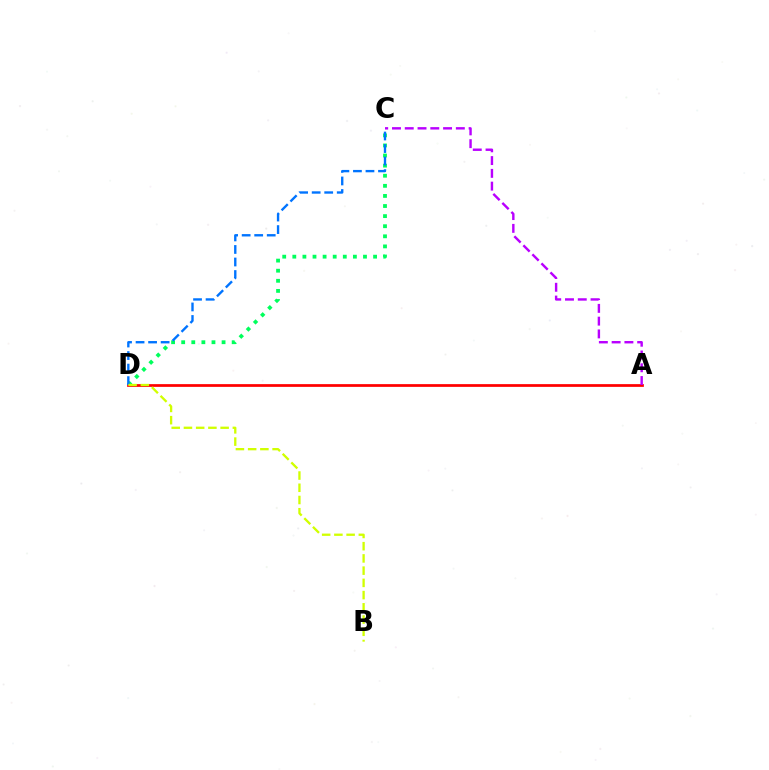{('C', 'D'): [{'color': '#00ff5c', 'line_style': 'dotted', 'thickness': 2.74}, {'color': '#0074ff', 'line_style': 'dashed', 'thickness': 1.7}], ('A', 'D'): [{'color': '#ff0000', 'line_style': 'solid', 'thickness': 1.97}], ('B', 'D'): [{'color': '#d1ff00', 'line_style': 'dashed', 'thickness': 1.66}], ('A', 'C'): [{'color': '#b900ff', 'line_style': 'dashed', 'thickness': 1.74}]}